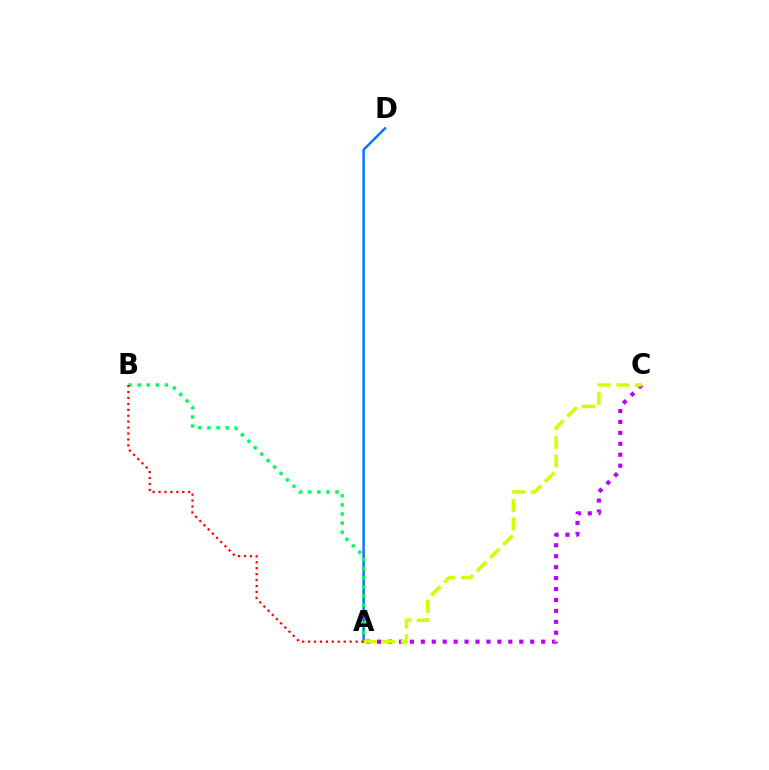{('A', 'D'): [{'color': '#0074ff', 'line_style': 'solid', 'thickness': 1.73}], ('A', 'B'): [{'color': '#00ff5c', 'line_style': 'dotted', 'thickness': 2.47}, {'color': '#ff0000', 'line_style': 'dotted', 'thickness': 1.61}], ('A', 'C'): [{'color': '#b900ff', 'line_style': 'dotted', 'thickness': 2.97}, {'color': '#d1ff00', 'line_style': 'dashed', 'thickness': 2.53}]}